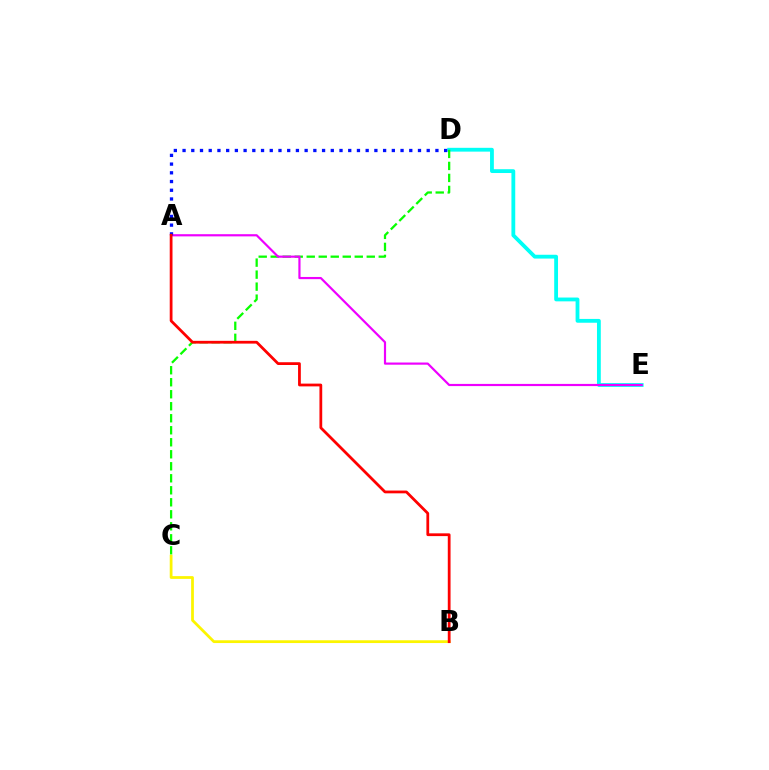{('D', 'E'): [{'color': '#00fff6', 'line_style': 'solid', 'thickness': 2.74}], ('C', 'D'): [{'color': '#08ff00', 'line_style': 'dashed', 'thickness': 1.63}], ('A', 'E'): [{'color': '#ee00ff', 'line_style': 'solid', 'thickness': 1.57}], ('B', 'C'): [{'color': '#fcf500', 'line_style': 'solid', 'thickness': 1.99}], ('A', 'D'): [{'color': '#0010ff', 'line_style': 'dotted', 'thickness': 2.37}], ('A', 'B'): [{'color': '#ff0000', 'line_style': 'solid', 'thickness': 1.99}]}